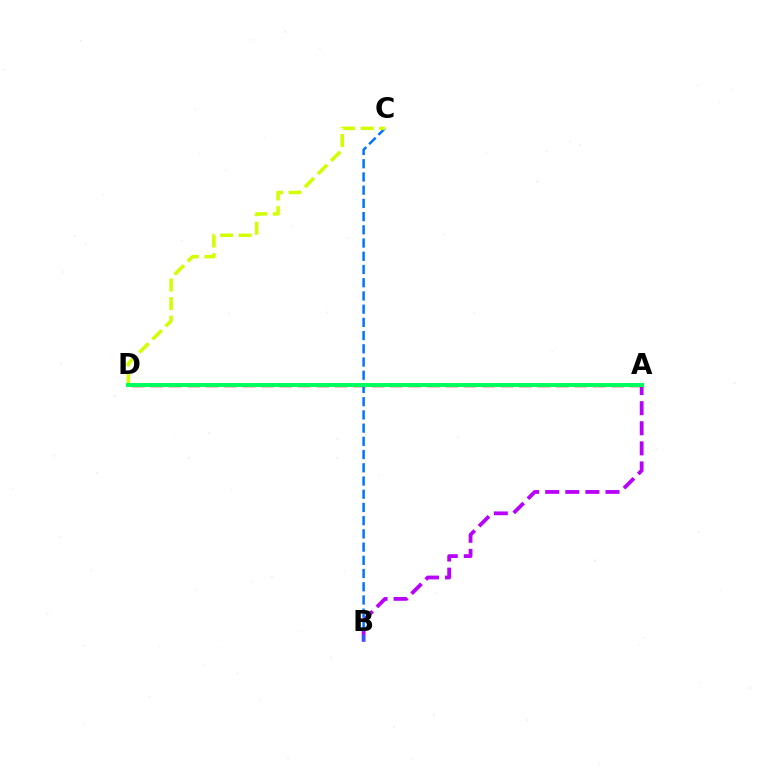{('A', 'B'): [{'color': '#b900ff', 'line_style': 'dashed', 'thickness': 2.73}], ('A', 'D'): [{'color': '#ff0000', 'line_style': 'dashed', 'thickness': 2.5}, {'color': '#00ff5c', 'line_style': 'solid', 'thickness': 2.86}], ('B', 'C'): [{'color': '#0074ff', 'line_style': 'dashed', 'thickness': 1.8}], ('C', 'D'): [{'color': '#d1ff00', 'line_style': 'dashed', 'thickness': 2.52}]}